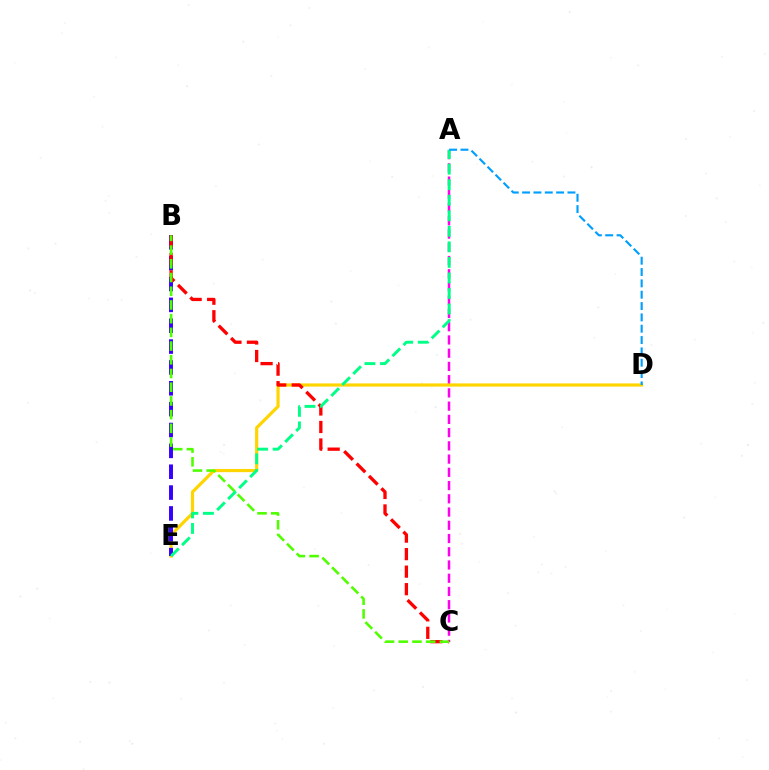{('A', 'C'): [{'color': '#ff00ed', 'line_style': 'dashed', 'thickness': 1.8}], ('D', 'E'): [{'color': '#ffd500', 'line_style': 'solid', 'thickness': 2.29}], ('B', 'E'): [{'color': '#3700ff', 'line_style': 'dashed', 'thickness': 2.83}], ('B', 'C'): [{'color': '#ff0000', 'line_style': 'dashed', 'thickness': 2.38}, {'color': '#4fff00', 'line_style': 'dashed', 'thickness': 1.86}], ('A', 'E'): [{'color': '#00ff86', 'line_style': 'dashed', 'thickness': 2.11}], ('A', 'D'): [{'color': '#009eff', 'line_style': 'dashed', 'thickness': 1.54}]}